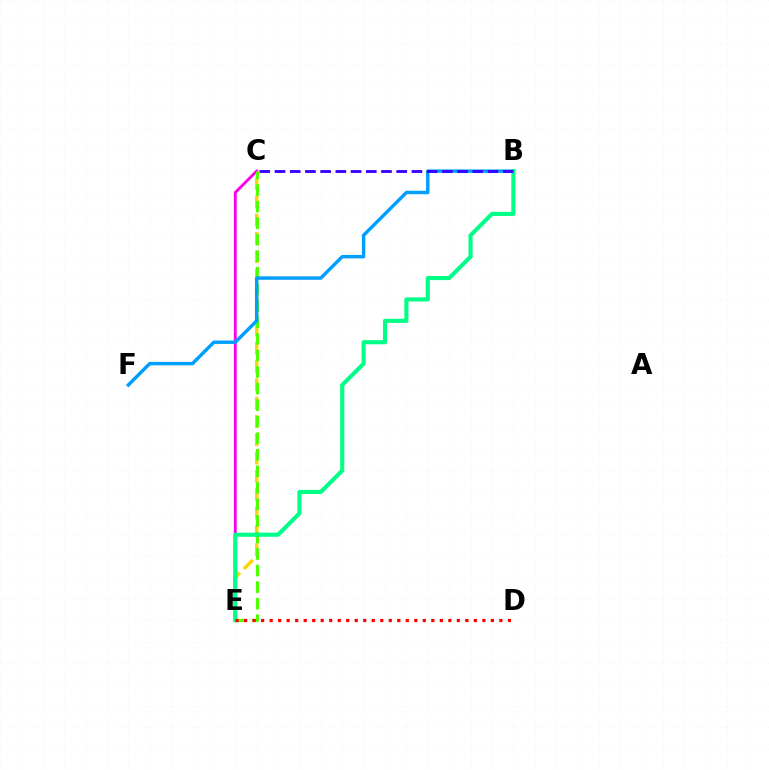{('C', 'E'): [{'color': '#ffd500', 'line_style': 'dashed', 'thickness': 2.49}, {'color': '#ff00ed', 'line_style': 'solid', 'thickness': 2.08}, {'color': '#4fff00', 'line_style': 'dashed', 'thickness': 2.25}], ('B', 'F'): [{'color': '#009eff', 'line_style': 'solid', 'thickness': 2.47}], ('B', 'E'): [{'color': '#00ff86', 'line_style': 'solid', 'thickness': 2.96}], ('D', 'E'): [{'color': '#ff0000', 'line_style': 'dotted', 'thickness': 2.31}], ('B', 'C'): [{'color': '#3700ff', 'line_style': 'dashed', 'thickness': 2.07}]}